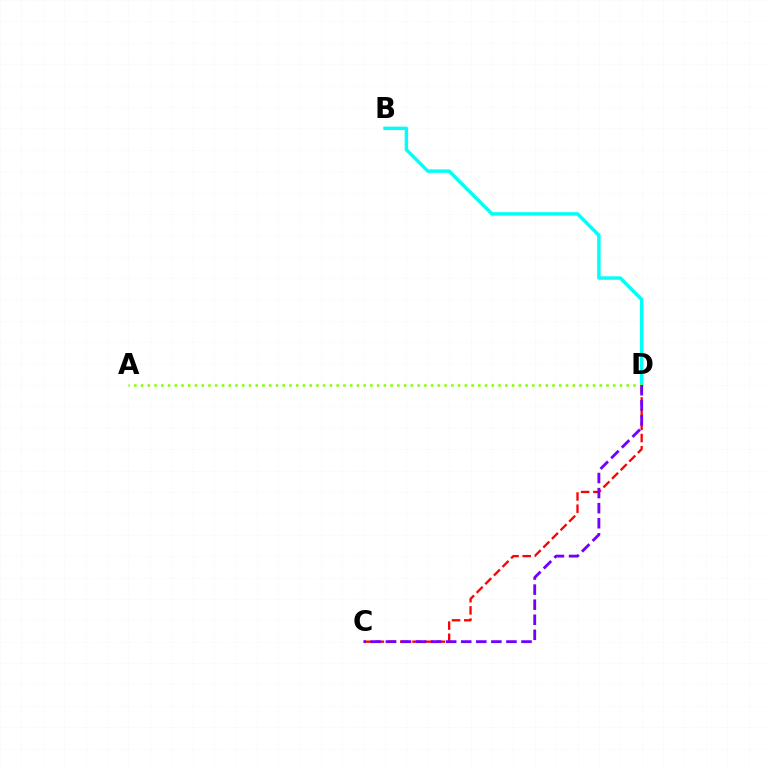{('C', 'D'): [{'color': '#ff0000', 'line_style': 'dashed', 'thickness': 1.66}, {'color': '#7200ff', 'line_style': 'dashed', 'thickness': 2.05}], ('B', 'D'): [{'color': '#00fff6', 'line_style': 'solid', 'thickness': 2.48}], ('A', 'D'): [{'color': '#84ff00', 'line_style': 'dotted', 'thickness': 1.83}]}